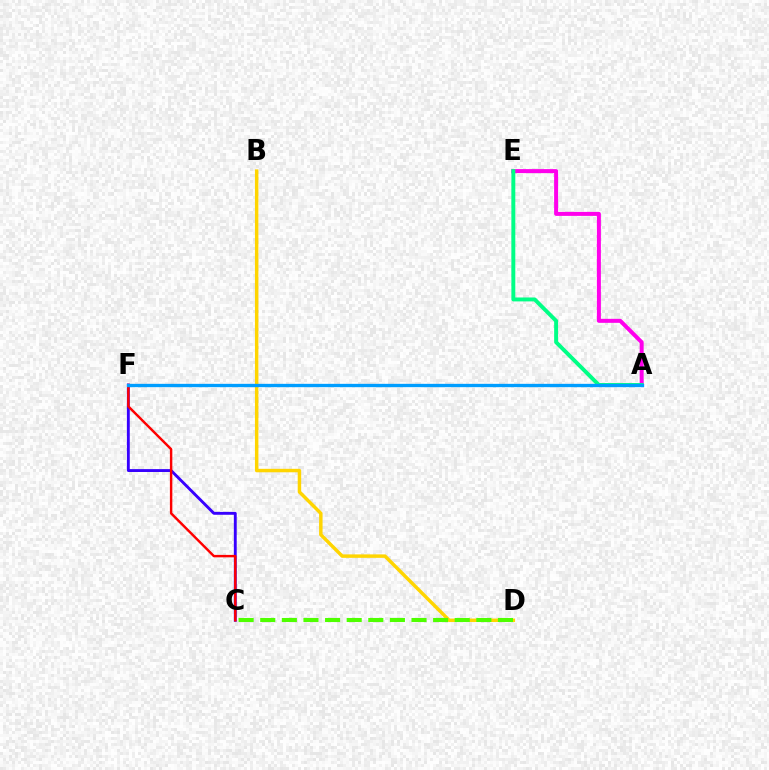{('A', 'E'): [{'color': '#ff00ed', 'line_style': 'solid', 'thickness': 2.88}, {'color': '#00ff86', 'line_style': 'solid', 'thickness': 2.83}], ('C', 'F'): [{'color': '#3700ff', 'line_style': 'solid', 'thickness': 2.07}, {'color': '#ff0000', 'line_style': 'solid', 'thickness': 1.75}], ('B', 'D'): [{'color': '#ffd500', 'line_style': 'solid', 'thickness': 2.49}], ('A', 'F'): [{'color': '#009eff', 'line_style': 'solid', 'thickness': 2.39}], ('C', 'D'): [{'color': '#4fff00', 'line_style': 'dashed', 'thickness': 2.94}]}